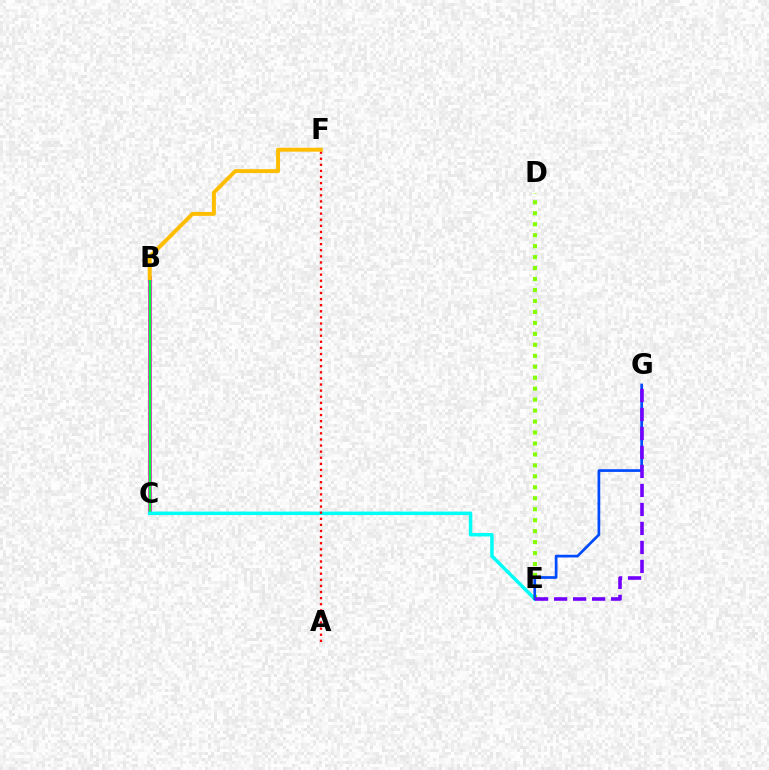{('B', 'C'): [{'color': '#ff00cf', 'line_style': 'solid', 'thickness': 2.6}, {'color': '#00ff39', 'line_style': 'solid', 'thickness': 1.75}], ('C', 'E'): [{'color': '#00fff6', 'line_style': 'solid', 'thickness': 2.5}], ('A', 'F'): [{'color': '#ff0000', 'line_style': 'dotted', 'thickness': 1.66}], ('D', 'E'): [{'color': '#84ff00', 'line_style': 'dotted', 'thickness': 2.98}], ('E', 'G'): [{'color': '#004bff', 'line_style': 'solid', 'thickness': 1.95}, {'color': '#7200ff', 'line_style': 'dashed', 'thickness': 2.58}], ('B', 'F'): [{'color': '#ffbd00', 'line_style': 'solid', 'thickness': 2.83}]}